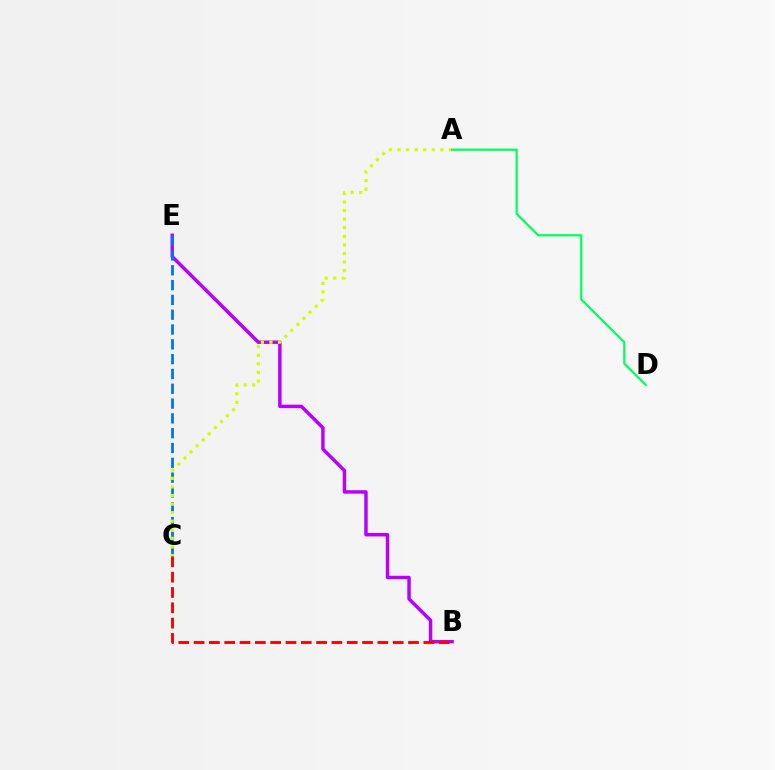{('B', 'E'): [{'color': '#b900ff', 'line_style': 'solid', 'thickness': 2.49}], ('C', 'E'): [{'color': '#0074ff', 'line_style': 'dashed', 'thickness': 2.01}], ('B', 'C'): [{'color': '#ff0000', 'line_style': 'dashed', 'thickness': 2.08}], ('A', 'C'): [{'color': '#d1ff00', 'line_style': 'dotted', 'thickness': 2.33}], ('A', 'D'): [{'color': '#00ff5c', 'line_style': 'solid', 'thickness': 1.59}]}